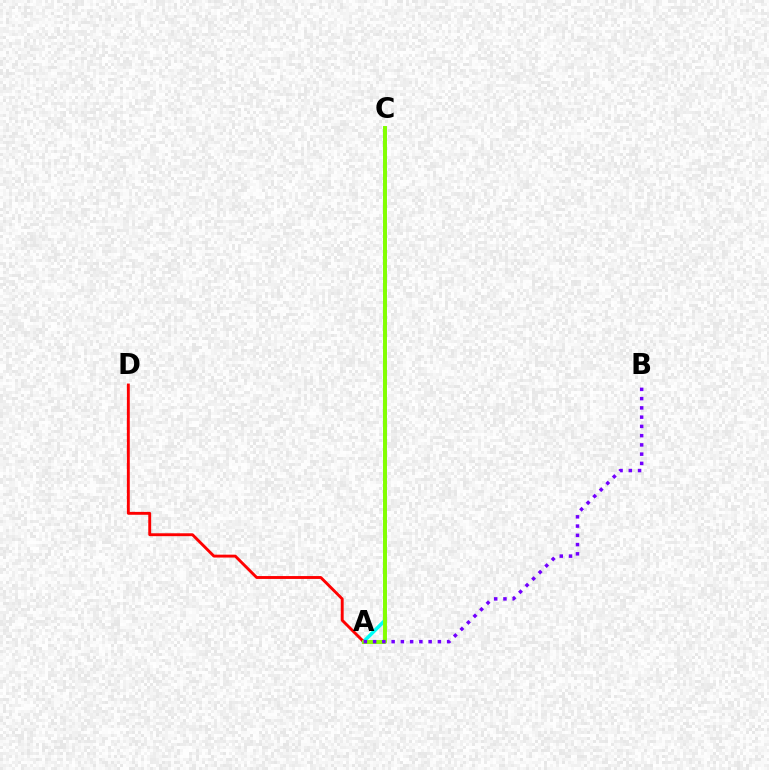{('A', 'C'): [{'color': '#00fff6', 'line_style': 'solid', 'thickness': 2.53}, {'color': '#84ff00', 'line_style': 'solid', 'thickness': 2.83}], ('A', 'D'): [{'color': '#ff0000', 'line_style': 'solid', 'thickness': 2.08}], ('A', 'B'): [{'color': '#7200ff', 'line_style': 'dotted', 'thickness': 2.51}]}